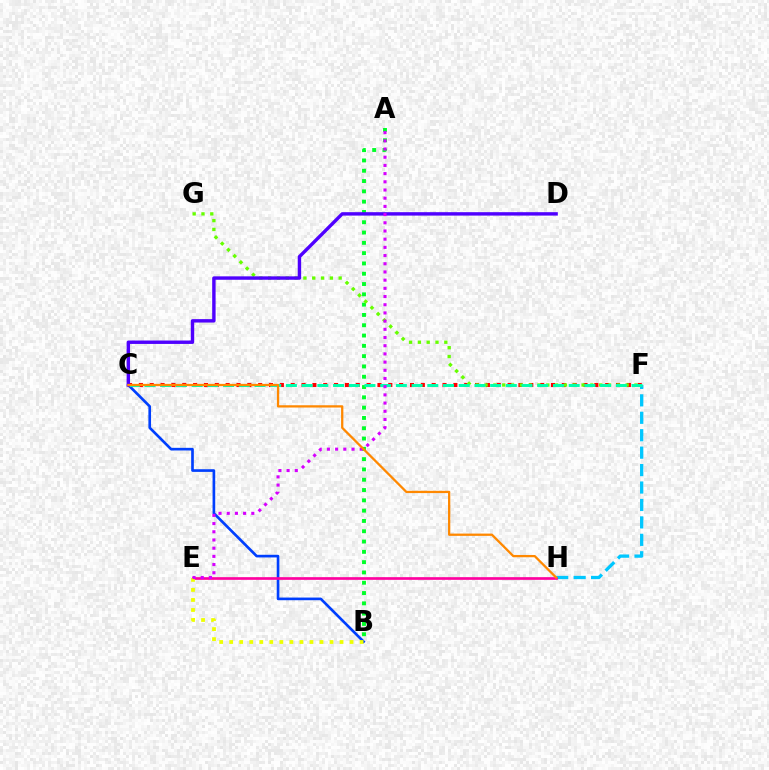{('B', 'C'): [{'color': '#003fff', 'line_style': 'solid', 'thickness': 1.92}], ('F', 'H'): [{'color': '#00c7ff', 'line_style': 'dashed', 'thickness': 2.37}], ('A', 'B'): [{'color': '#00ff27', 'line_style': 'dotted', 'thickness': 2.8}], ('C', 'F'): [{'color': '#ff0000', 'line_style': 'dotted', 'thickness': 2.95}, {'color': '#00ffaf', 'line_style': 'dashed', 'thickness': 2.13}], ('E', 'H'): [{'color': '#ff00a0', 'line_style': 'solid', 'thickness': 1.92}], ('F', 'G'): [{'color': '#66ff00', 'line_style': 'dotted', 'thickness': 2.4}], ('B', 'E'): [{'color': '#eeff00', 'line_style': 'dotted', 'thickness': 2.73}], ('C', 'D'): [{'color': '#4f00ff', 'line_style': 'solid', 'thickness': 2.46}], ('A', 'E'): [{'color': '#d600ff', 'line_style': 'dotted', 'thickness': 2.23}], ('C', 'H'): [{'color': '#ff8800', 'line_style': 'solid', 'thickness': 1.64}]}